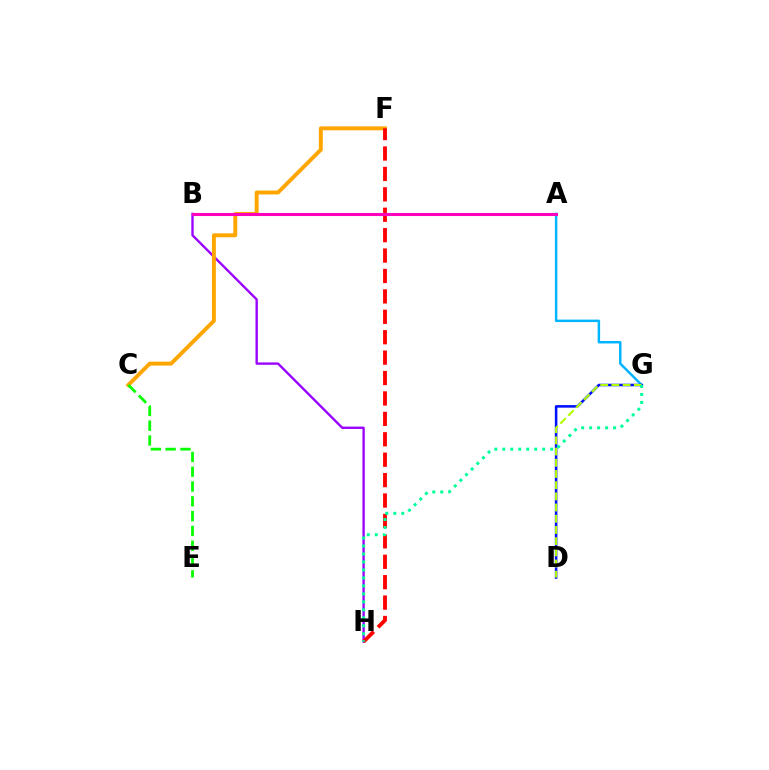{('B', 'H'): [{'color': '#9b00ff', 'line_style': 'solid', 'thickness': 1.7}], ('C', 'F'): [{'color': '#ffa500', 'line_style': 'solid', 'thickness': 2.82}], ('F', 'H'): [{'color': '#ff0000', 'line_style': 'dashed', 'thickness': 2.77}], ('C', 'E'): [{'color': '#08ff00', 'line_style': 'dashed', 'thickness': 2.01}], ('A', 'G'): [{'color': '#00b5ff', 'line_style': 'solid', 'thickness': 1.77}], ('D', 'G'): [{'color': '#0010ff', 'line_style': 'solid', 'thickness': 1.83}, {'color': '#b3ff00', 'line_style': 'dashed', 'thickness': 1.52}], ('A', 'B'): [{'color': '#ff00bd', 'line_style': 'solid', 'thickness': 2.2}], ('G', 'H'): [{'color': '#00ff9d', 'line_style': 'dotted', 'thickness': 2.17}]}